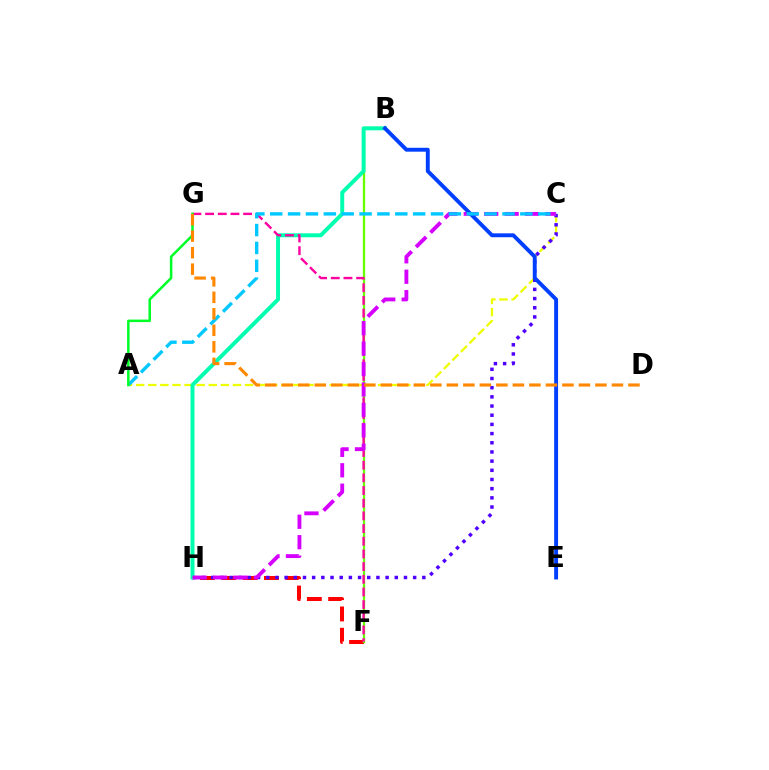{('A', 'C'): [{'color': '#eeff00', 'line_style': 'dashed', 'thickness': 1.64}, {'color': '#00c7ff', 'line_style': 'dashed', 'thickness': 2.43}], ('F', 'H'): [{'color': '#ff0000', 'line_style': 'dashed', 'thickness': 2.89}], ('C', 'H'): [{'color': '#4f00ff', 'line_style': 'dotted', 'thickness': 2.49}, {'color': '#d600ff', 'line_style': 'dashed', 'thickness': 2.78}], ('B', 'F'): [{'color': '#66ff00', 'line_style': 'solid', 'thickness': 1.65}], ('B', 'H'): [{'color': '#00ffaf', 'line_style': 'solid', 'thickness': 2.85}], ('F', 'G'): [{'color': '#ff00a0', 'line_style': 'dashed', 'thickness': 1.72}], ('B', 'E'): [{'color': '#003fff', 'line_style': 'solid', 'thickness': 2.81}], ('A', 'G'): [{'color': '#00ff27', 'line_style': 'solid', 'thickness': 1.81}], ('D', 'G'): [{'color': '#ff8800', 'line_style': 'dashed', 'thickness': 2.24}]}